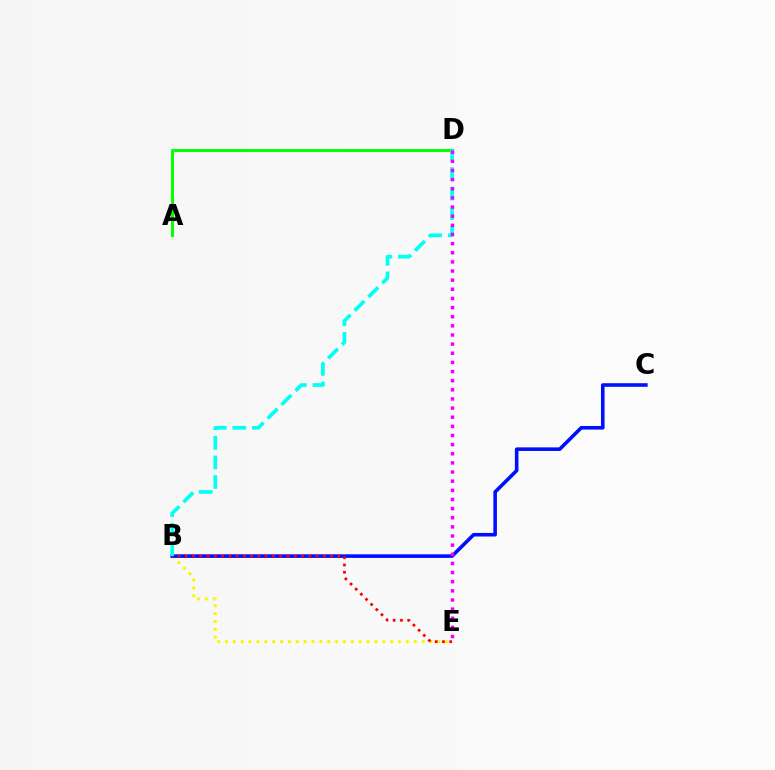{('B', 'E'): [{'color': '#fcf500', 'line_style': 'dotted', 'thickness': 2.14}, {'color': '#ff0000', 'line_style': 'dotted', 'thickness': 1.97}], ('A', 'D'): [{'color': '#08ff00', 'line_style': 'solid', 'thickness': 2.19}], ('B', 'C'): [{'color': '#0010ff', 'line_style': 'solid', 'thickness': 2.59}], ('B', 'D'): [{'color': '#00fff6', 'line_style': 'dashed', 'thickness': 2.66}], ('D', 'E'): [{'color': '#ee00ff', 'line_style': 'dotted', 'thickness': 2.48}]}